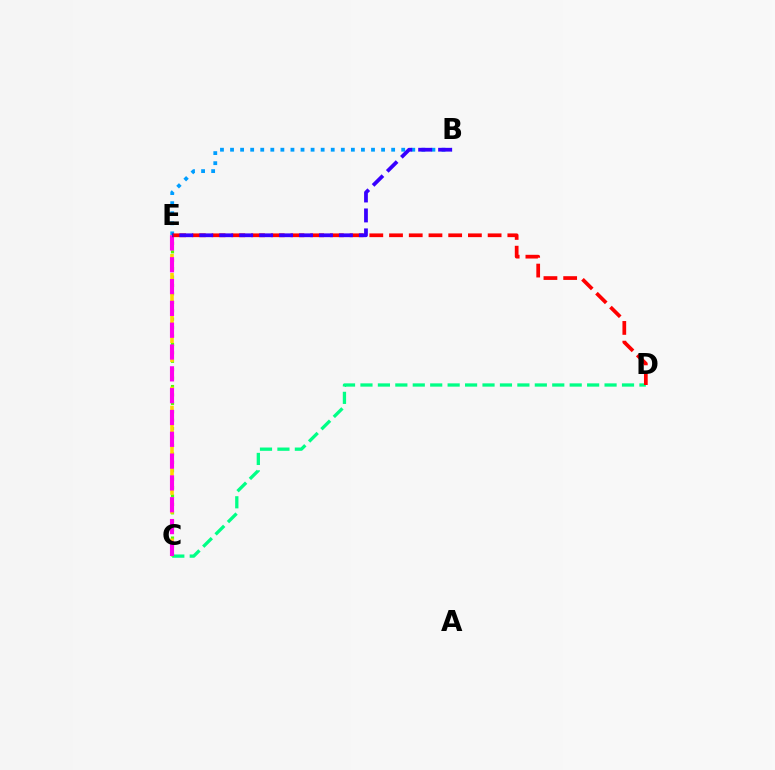{('B', 'E'): [{'color': '#009eff', 'line_style': 'dotted', 'thickness': 2.74}, {'color': '#3700ff', 'line_style': 'dashed', 'thickness': 2.71}], ('C', 'D'): [{'color': '#00ff86', 'line_style': 'dashed', 'thickness': 2.37}], ('C', 'E'): [{'color': '#4fff00', 'line_style': 'dotted', 'thickness': 2.29}, {'color': '#ffd500', 'line_style': 'dashed', 'thickness': 2.58}, {'color': '#ff00ed', 'line_style': 'dashed', 'thickness': 2.96}], ('D', 'E'): [{'color': '#ff0000', 'line_style': 'dashed', 'thickness': 2.68}]}